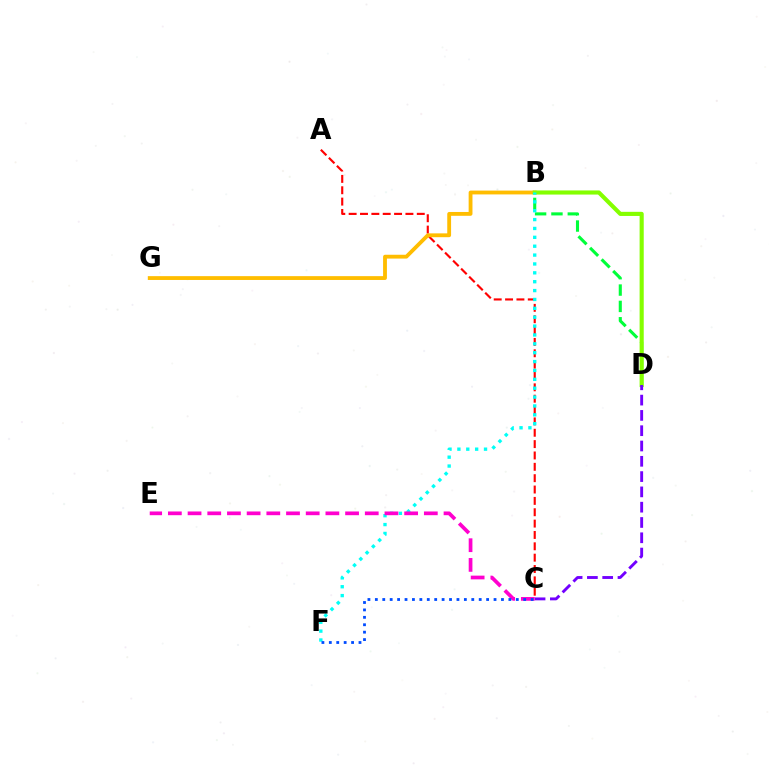{('A', 'C'): [{'color': '#ff0000', 'line_style': 'dashed', 'thickness': 1.54}], ('B', 'G'): [{'color': '#ffbd00', 'line_style': 'solid', 'thickness': 2.76}], ('B', 'D'): [{'color': '#00ff39', 'line_style': 'dashed', 'thickness': 2.22}, {'color': '#84ff00', 'line_style': 'solid', 'thickness': 2.97}], ('C', 'D'): [{'color': '#7200ff', 'line_style': 'dashed', 'thickness': 2.08}], ('B', 'F'): [{'color': '#00fff6', 'line_style': 'dotted', 'thickness': 2.41}], ('C', 'E'): [{'color': '#ff00cf', 'line_style': 'dashed', 'thickness': 2.67}], ('C', 'F'): [{'color': '#004bff', 'line_style': 'dotted', 'thickness': 2.02}]}